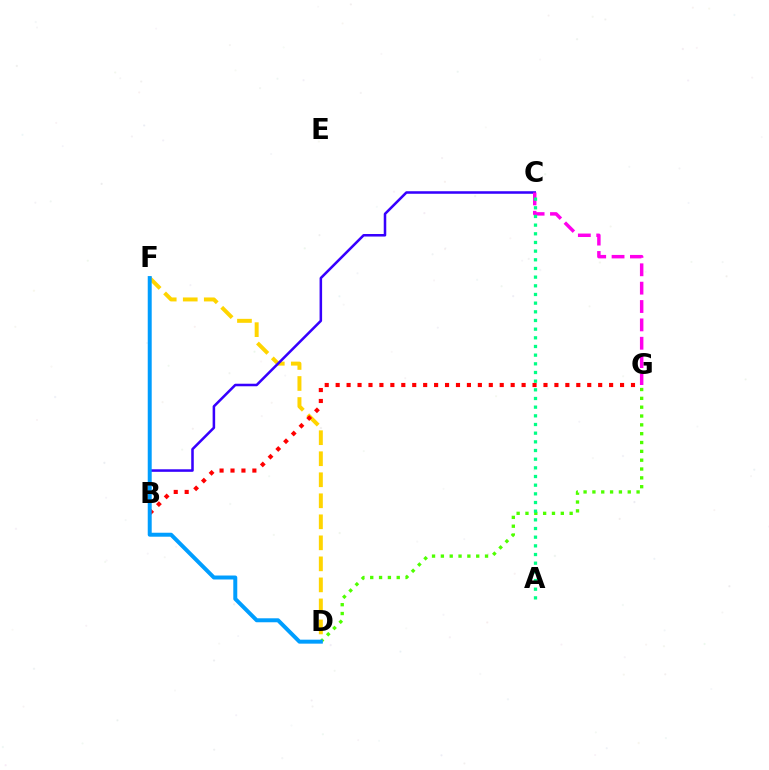{('D', 'G'): [{'color': '#4fff00', 'line_style': 'dotted', 'thickness': 2.4}], ('D', 'F'): [{'color': '#ffd500', 'line_style': 'dashed', 'thickness': 2.86}, {'color': '#009eff', 'line_style': 'solid', 'thickness': 2.86}], ('B', 'G'): [{'color': '#ff0000', 'line_style': 'dotted', 'thickness': 2.97}], ('B', 'C'): [{'color': '#3700ff', 'line_style': 'solid', 'thickness': 1.83}], ('C', 'G'): [{'color': '#ff00ed', 'line_style': 'dashed', 'thickness': 2.49}], ('A', 'C'): [{'color': '#00ff86', 'line_style': 'dotted', 'thickness': 2.36}]}